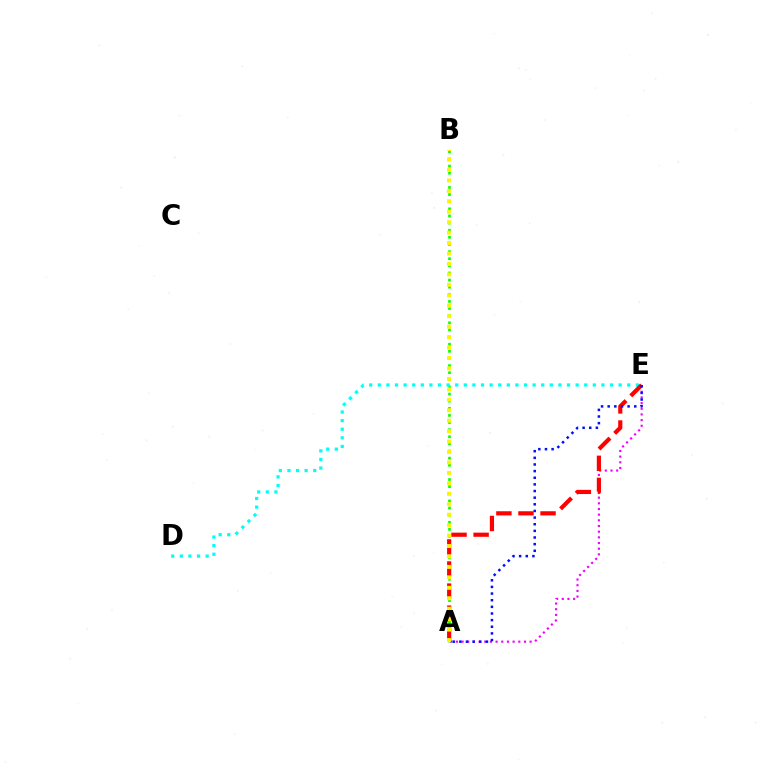{('A', 'B'): [{'color': '#08ff00', 'line_style': 'dotted', 'thickness': 1.94}, {'color': '#fcf500', 'line_style': 'dotted', 'thickness': 2.84}], ('D', 'E'): [{'color': '#00fff6', 'line_style': 'dotted', 'thickness': 2.34}], ('A', 'E'): [{'color': '#ee00ff', 'line_style': 'dotted', 'thickness': 1.54}, {'color': '#ff0000', 'line_style': 'dashed', 'thickness': 3.0}, {'color': '#0010ff', 'line_style': 'dotted', 'thickness': 1.8}]}